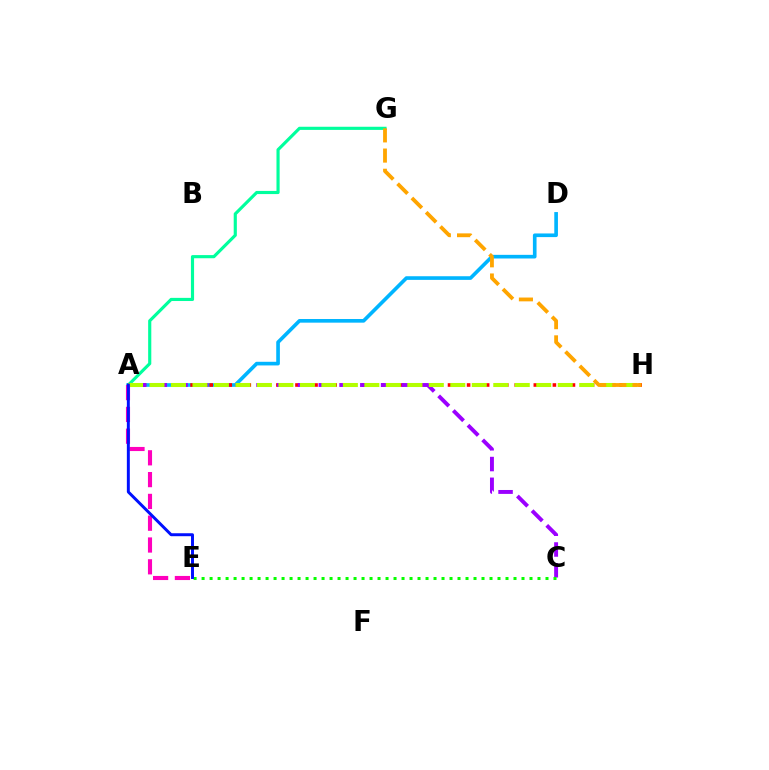{('A', 'D'): [{'color': '#00b5ff', 'line_style': 'solid', 'thickness': 2.62}], ('A', 'H'): [{'color': '#ff0000', 'line_style': 'dotted', 'thickness': 2.59}, {'color': '#b3ff00', 'line_style': 'dashed', 'thickness': 2.92}], ('A', 'C'): [{'color': '#9b00ff', 'line_style': 'dashed', 'thickness': 2.82}], ('A', 'G'): [{'color': '#00ff9d', 'line_style': 'solid', 'thickness': 2.27}], ('C', 'E'): [{'color': '#08ff00', 'line_style': 'dotted', 'thickness': 2.17}], ('A', 'E'): [{'color': '#ff00bd', 'line_style': 'dashed', 'thickness': 2.96}, {'color': '#0010ff', 'line_style': 'solid', 'thickness': 2.13}], ('G', 'H'): [{'color': '#ffa500', 'line_style': 'dashed', 'thickness': 2.74}]}